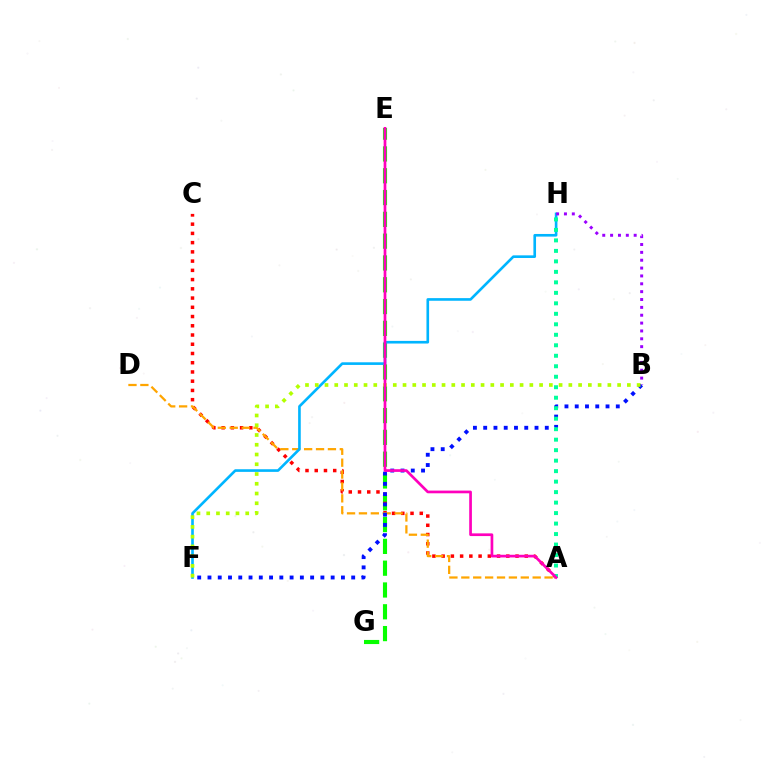{('E', 'G'): [{'color': '#08ff00', 'line_style': 'dashed', 'thickness': 2.96}], ('A', 'C'): [{'color': '#ff0000', 'line_style': 'dotted', 'thickness': 2.51}], ('A', 'D'): [{'color': '#ffa500', 'line_style': 'dashed', 'thickness': 1.62}], ('F', 'H'): [{'color': '#00b5ff', 'line_style': 'solid', 'thickness': 1.9}], ('B', 'H'): [{'color': '#9b00ff', 'line_style': 'dotted', 'thickness': 2.14}], ('B', 'F'): [{'color': '#0010ff', 'line_style': 'dotted', 'thickness': 2.79}, {'color': '#b3ff00', 'line_style': 'dotted', 'thickness': 2.65}], ('A', 'H'): [{'color': '#00ff9d', 'line_style': 'dotted', 'thickness': 2.85}], ('A', 'E'): [{'color': '#ff00bd', 'line_style': 'solid', 'thickness': 1.94}]}